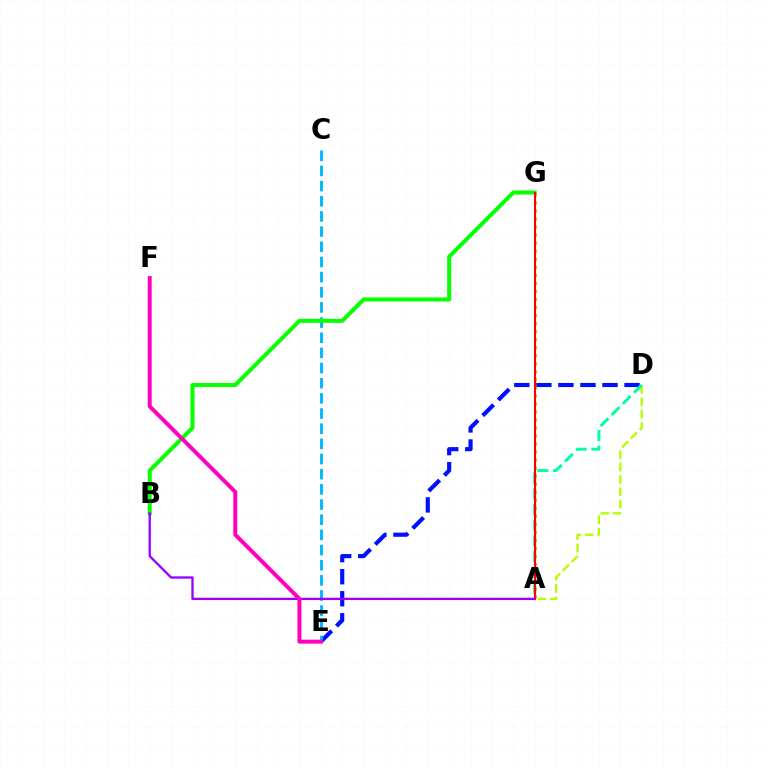{('D', 'E'): [{'color': '#0010ff', 'line_style': 'dashed', 'thickness': 2.99}], ('A', 'G'): [{'color': '#ffa500', 'line_style': 'dotted', 'thickness': 2.18}, {'color': '#ff0000', 'line_style': 'solid', 'thickness': 1.51}], ('C', 'E'): [{'color': '#00b5ff', 'line_style': 'dashed', 'thickness': 2.06}], ('A', 'D'): [{'color': '#b3ff00', 'line_style': 'dashed', 'thickness': 1.68}, {'color': '#00ff9d', 'line_style': 'dashed', 'thickness': 2.13}], ('B', 'G'): [{'color': '#08ff00', 'line_style': 'solid', 'thickness': 2.9}], ('A', 'B'): [{'color': '#9b00ff', 'line_style': 'solid', 'thickness': 1.68}], ('E', 'F'): [{'color': '#ff00bd', 'line_style': 'solid', 'thickness': 2.85}]}